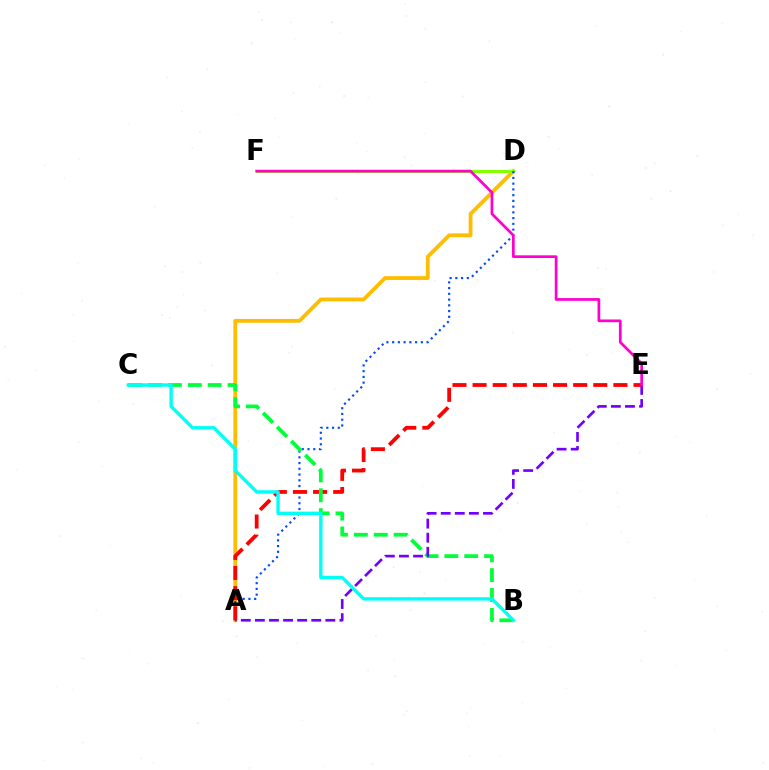{('A', 'D'): [{'color': '#ffbd00', 'line_style': 'solid', 'thickness': 2.74}, {'color': '#004bff', 'line_style': 'dotted', 'thickness': 1.56}], ('D', 'F'): [{'color': '#84ff00', 'line_style': 'solid', 'thickness': 2.17}], ('A', 'E'): [{'color': '#ff0000', 'line_style': 'dashed', 'thickness': 2.73}, {'color': '#7200ff', 'line_style': 'dashed', 'thickness': 1.91}], ('B', 'C'): [{'color': '#00ff39', 'line_style': 'dashed', 'thickness': 2.7}, {'color': '#00fff6', 'line_style': 'solid', 'thickness': 2.44}], ('E', 'F'): [{'color': '#ff00cf', 'line_style': 'solid', 'thickness': 1.96}]}